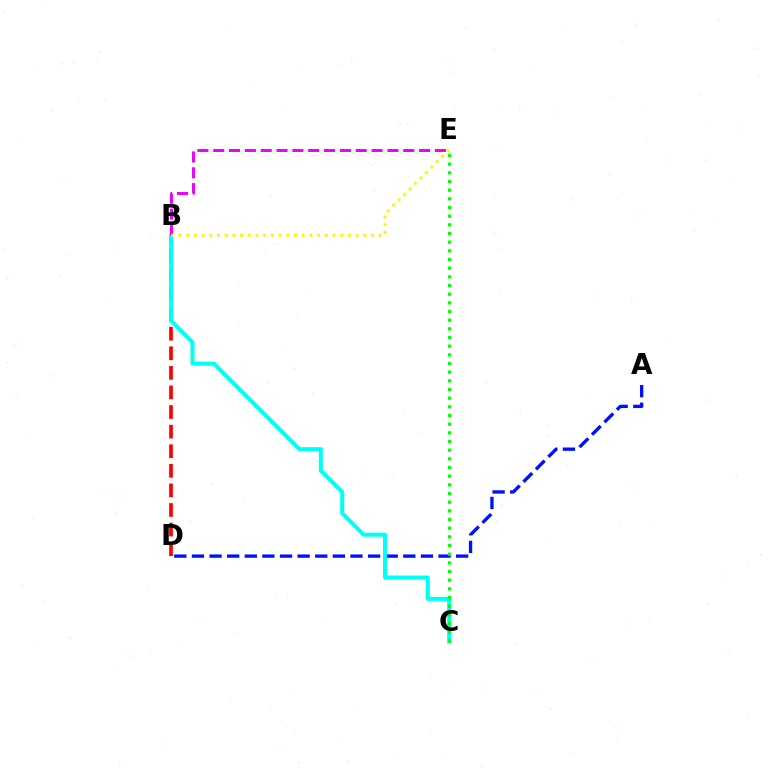{('A', 'D'): [{'color': '#0010ff', 'line_style': 'dashed', 'thickness': 2.39}], ('B', 'D'): [{'color': '#ff0000', 'line_style': 'dashed', 'thickness': 2.66}], ('B', 'C'): [{'color': '#00fff6', 'line_style': 'solid', 'thickness': 2.89}], ('C', 'E'): [{'color': '#08ff00', 'line_style': 'dotted', 'thickness': 2.35}], ('B', 'E'): [{'color': '#ee00ff', 'line_style': 'dashed', 'thickness': 2.15}, {'color': '#fcf500', 'line_style': 'dotted', 'thickness': 2.09}]}